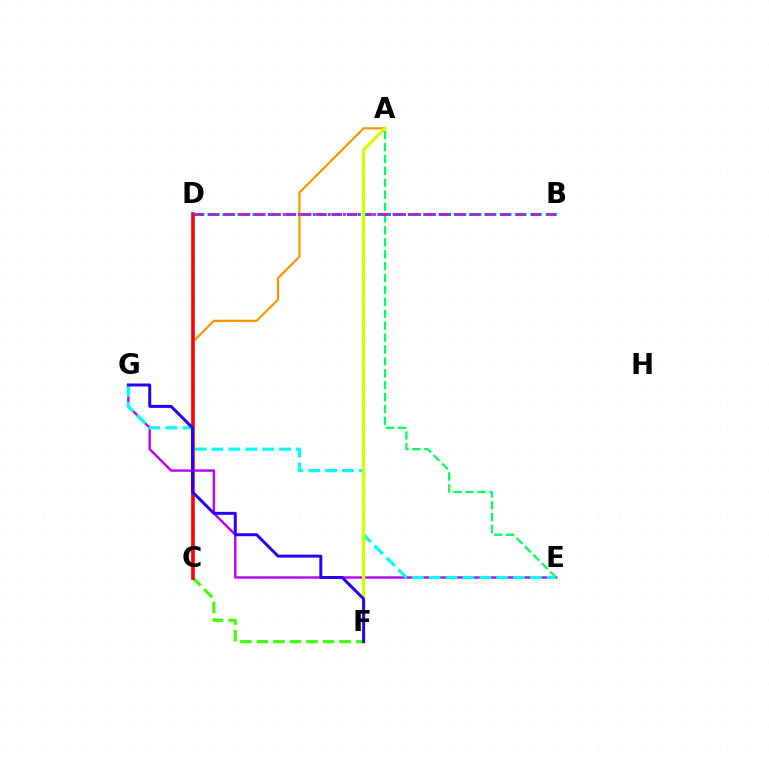{('E', 'G'): [{'color': '#b900ff', 'line_style': 'solid', 'thickness': 1.72}, {'color': '#00fff6', 'line_style': 'dashed', 'thickness': 2.29}], ('A', 'C'): [{'color': '#ff9400', 'line_style': 'solid', 'thickness': 1.58}], ('A', 'E'): [{'color': '#00ff5c', 'line_style': 'dashed', 'thickness': 1.62}], ('C', 'F'): [{'color': '#3dff00', 'line_style': 'dashed', 'thickness': 2.25}], ('B', 'D'): [{'color': '#ff00ac', 'line_style': 'dashed', 'thickness': 2.08}, {'color': '#0074ff', 'line_style': 'dotted', 'thickness': 2.04}], ('A', 'F'): [{'color': '#d1ff00', 'line_style': 'solid', 'thickness': 2.33}], ('C', 'D'): [{'color': '#ff0000', 'line_style': 'solid', 'thickness': 2.59}], ('F', 'G'): [{'color': '#2500ff', 'line_style': 'solid', 'thickness': 2.14}]}